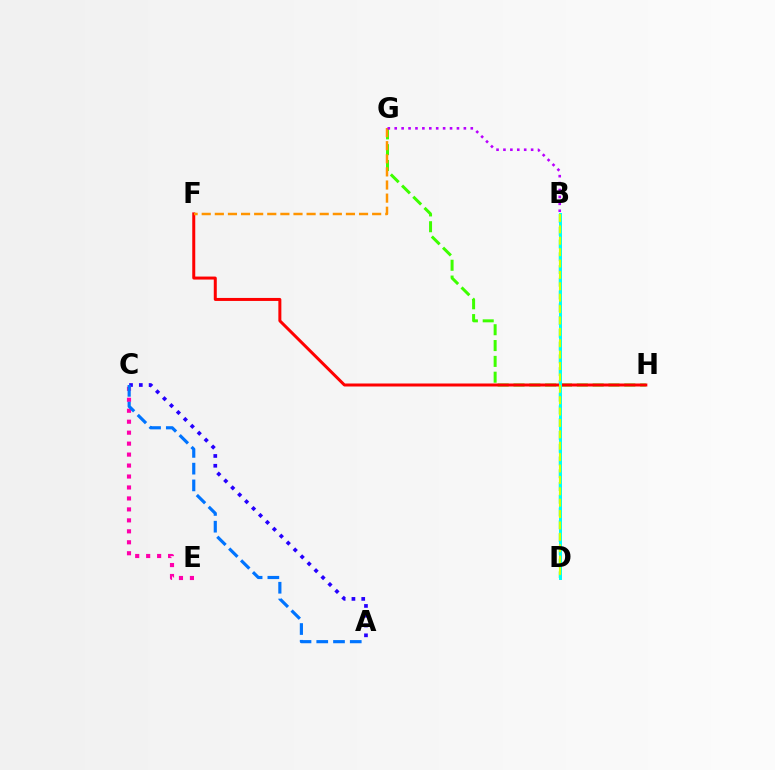{('B', 'D'): [{'color': '#00ff5c', 'line_style': 'dashed', 'thickness': 1.73}, {'color': '#00fff6', 'line_style': 'solid', 'thickness': 2.15}, {'color': '#d1ff00', 'line_style': 'dashed', 'thickness': 1.55}], ('G', 'H'): [{'color': '#3dff00', 'line_style': 'dashed', 'thickness': 2.15}], ('F', 'H'): [{'color': '#ff0000', 'line_style': 'solid', 'thickness': 2.16}], ('F', 'G'): [{'color': '#ff9400', 'line_style': 'dashed', 'thickness': 1.78}], ('C', 'E'): [{'color': '#ff00ac', 'line_style': 'dotted', 'thickness': 2.98}], ('A', 'C'): [{'color': '#2500ff', 'line_style': 'dotted', 'thickness': 2.66}, {'color': '#0074ff', 'line_style': 'dashed', 'thickness': 2.28}], ('B', 'G'): [{'color': '#b900ff', 'line_style': 'dotted', 'thickness': 1.88}]}